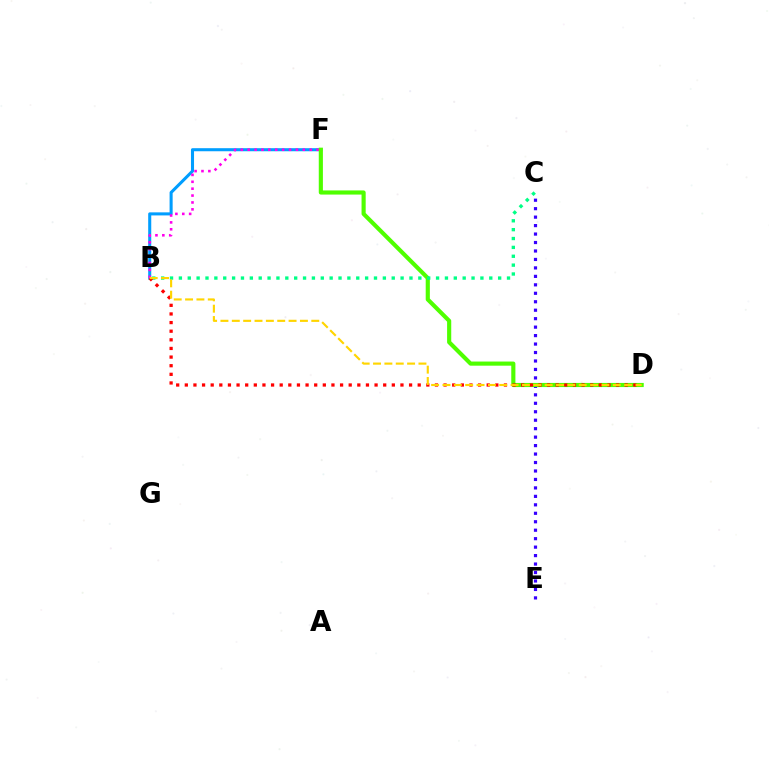{('B', 'F'): [{'color': '#009eff', 'line_style': 'solid', 'thickness': 2.2}, {'color': '#ff00ed', 'line_style': 'dotted', 'thickness': 1.87}], ('C', 'E'): [{'color': '#3700ff', 'line_style': 'dotted', 'thickness': 2.3}], ('D', 'F'): [{'color': '#4fff00', 'line_style': 'solid', 'thickness': 2.98}], ('B', 'C'): [{'color': '#00ff86', 'line_style': 'dotted', 'thickness': 2.41}], ('B', 'D'): [{'color': '#ff0000', 'line_style': 'dotted', 'thickness': 2.34}, {'color': '#ffd500', 'line_style': 'dashed', 'thickness': 1.54}]}